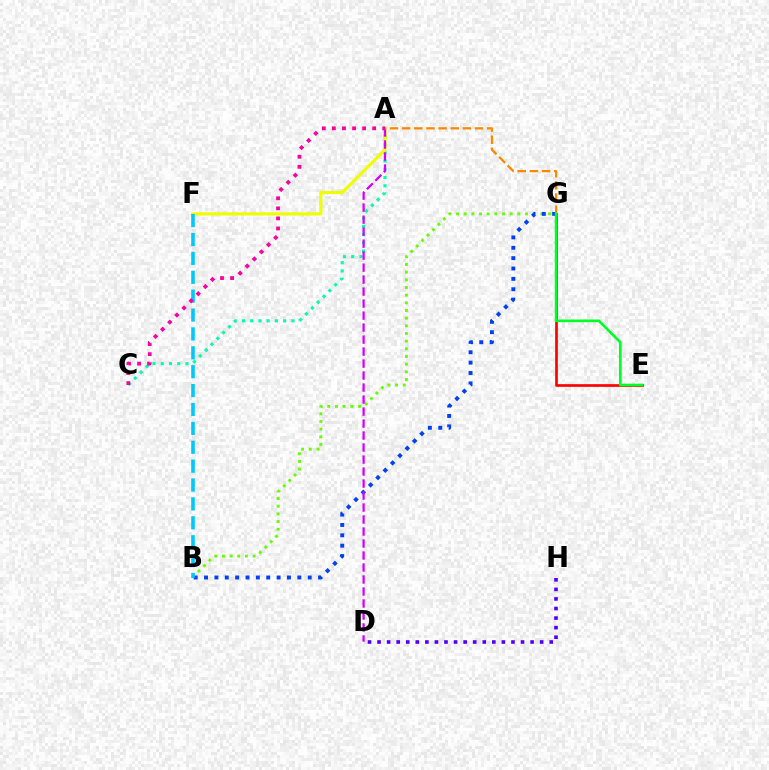{('A', 'C'): [{'color': '#00ffaf', 'line_style': 'dotted', 'thickness': 2.24}, {'color': '#ff00a0', 'line_style': 'dotted', 'thickness': 2.74}], ('B', 'G'): [{'color': '#66ff00', 'line_style': 'dotted', 'thickness': 2.08}, {'color': '#003fff', 'line_style': 'dotted', 'thickness': 2.82}], ('A', 'F'): [{'color': '#eeff00', 'line_style': 'solid', 'thickness': 2.3}], ('A', 'D'): [{'color': '#d600ff', 'line_style': 'dashed', 'thickness': 1.63}], ('E', 'G'): [{'color': '#ff0000', 'line_style': 'solid', 'thickness': 1.92}, {'color': '#00ff27', 'line_style': 'solid', 'thickness': 1.91}], ('A', 'G'): [{'color': '#ff8800', 'line_style': 'dashed', 'thickness': 1.65}], ('B', 'F'): [{'color': '#00c7ff', 'line_style': 'dashed', 'thickness': 2.57}], ('D', 'H'): [{'color': '#4f00ff', 'line_style': 'dotted', 'thickness': 2.6}]}